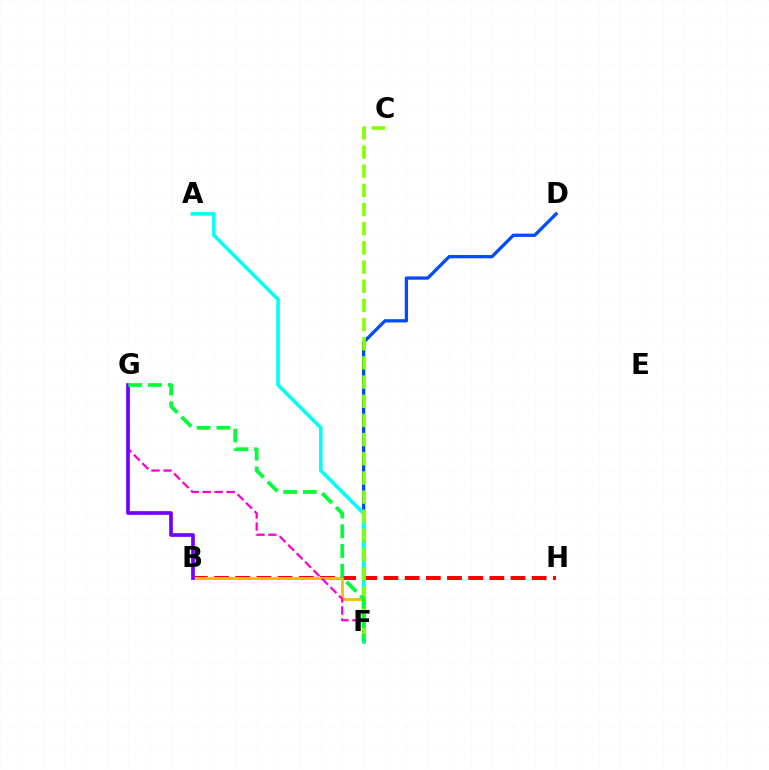{('B', 'H'): [{'color': '#ff0000', 'line_style': 'dashed', 'thickness': 2.88}], ('B', 'F'): [{'color': '#ffbd00', 'line_style': 'solid', 'thickness': 2.1}], ('D', 'F'): [{'color': '#004bff', 'line_style': 'solid', 'thickness': 2.35}], ('A', 'F'): [{'color': '#00fff6', 'line_style': 'solid', 'thickness': 2.58}], ('F', 'G'): [{'color': '#ff00cf', 'line_style': 'dashed', 'thickness': 1.63}, {'color': '#00ff39', 'line_style': 'dashed', 'thickness': 2.68}], ('C', 'F'): [{'color': '#84ff00', 'line_style': 'dashed', 'thickness': 2.6}], ('B', 'G'): [{'color': '#7200ff', 'line_style': 'solid', 'thickness': 2.66}]}